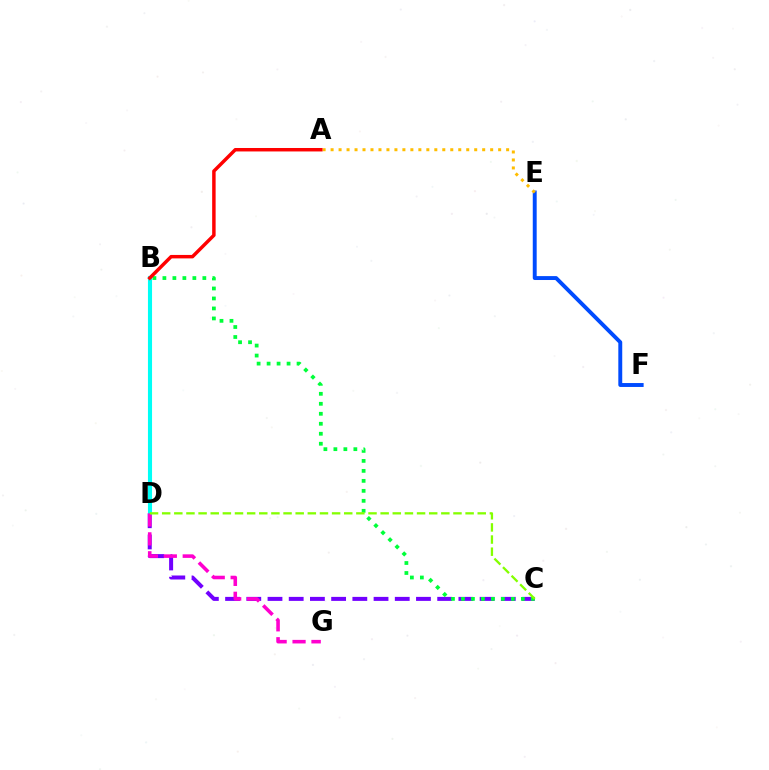{('C', 'D'): [{'color': '#7200ff', 'line_style': 'dashed', 'thickness': 2.88}, {'color': '#84ff00', 'line_style': 'dashed', 'thickness': 1.65}], ('E', 'F'): [{'color': '#004bff', 'line_style': 'solid', 'thickness': 2.82}], ('B', 'D'): [{'color': '#00fff6', 'line_style': 'solid', 'thickness': 2.95}], ('D', 'G'): [{'color': '#ff00cf', 'line_style': 'dashed', 'thickness': 2.57}], ('B', 'C'): [{'color': '#00ff39', 'line_style': 'dotted', 'thickness': 2.71}], ('A', 'E'): [{'color': '#ffbd00', 'line_style': 'dotted', 'thickness': 2.17}], ('A', 'B'): [{'color': '#ff0000', 'line_style': 'solid', 'thickness': 2.49}]}